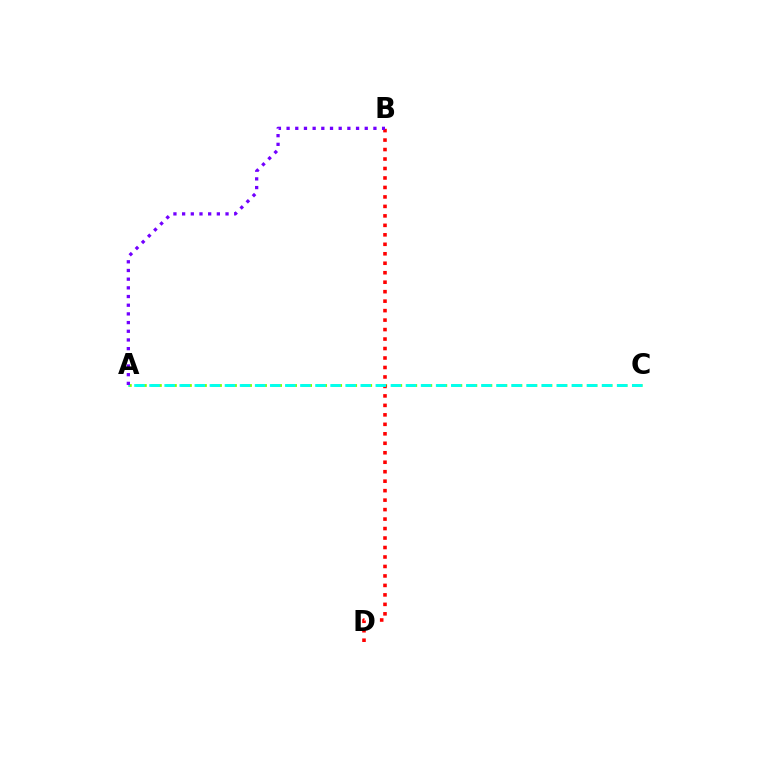{('A', 'C'): [{'color': '#84ff00', 'line_style': 'dashed', 'thickness': 2.04}, {'color': '#00fff6', 'line_style': 'dashed', 'thickness': 2.05}], ('B', 'D'): [{'color': '#ff0000', 'line_style': 'dotted', 'thickness': 2.57}], ('A', 'B'): [{'color': '#7200ff', 'line_style': 'dotted', 'thickness': 2.36}]}